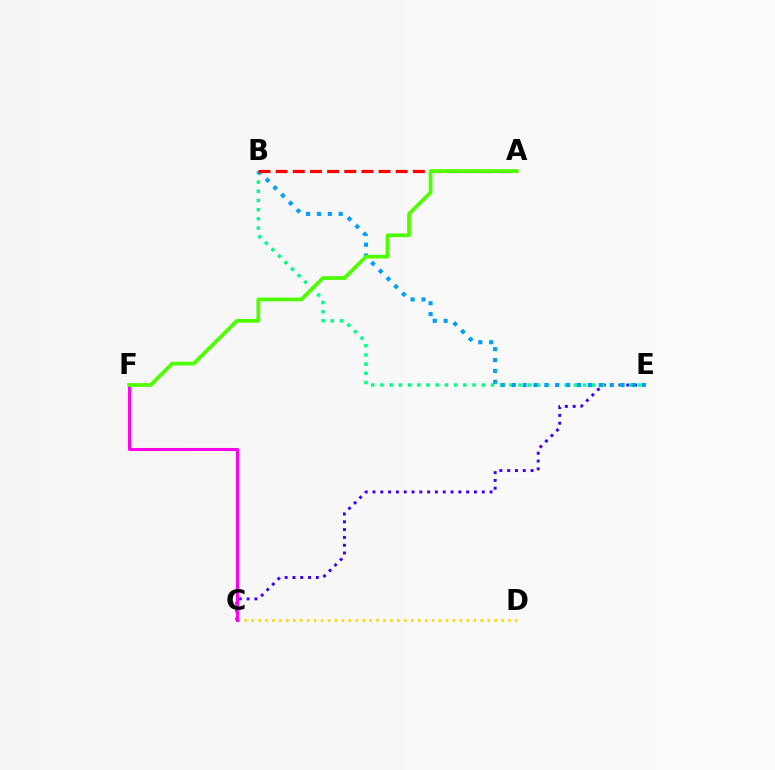{('C', 'E'): [{'color': '#3700ff', 'line_style': 'dotted', 'thickness': 2.12}], ('C', 'D'): [{'color': '#ffd500', 'line_style': 'dotted', 'thickness': 1.89}], ('B', 'E'): [{'color': '#00ff86', 'line_style': 'dotted', 'thickness': 2.5}, {'color': '#009eff', 'line_style': 'dotted', 'thickness': 2.96}], ('C', 'F'): [{'color': '#ff00ed', 'line_style': 'solid', 'thickness': 2.2}], ('A', 'B'): [{'color': '#ff0000', 'line_style': 'dashed', 'thickness': 2.33}], ('A', 'F'): [{'color': '#4fff00', 'line_style': 'solid', 'thickness': 2.71}]}